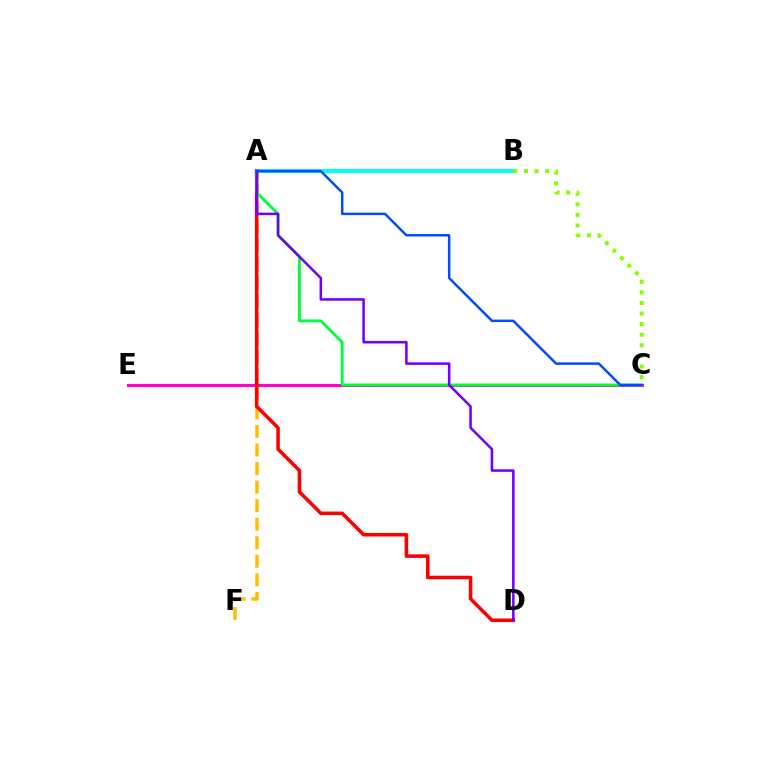{('A', 'B'): [{'color': '#00fff6', 'line_style': 'solid', 'thickness': 2.88}], ('C', 'E'): [{'color': '#ff00cf', 'line_style': 'solid', 'thickness': 2.2}], ('B', 'C'): [{'color': '#84ff00', 'line_style': 'dotted', 'thickness': 2.88}], ('A', 'F'): [{'color': '#ffbd00', 'line_style': 'dashed', 'thickness': 2.52}], ('A', 'D'): [{'color': '#ff0000', 'line_style': 'solid', 'thickness': 2.55}, {'color': '#7200ff', 'line_style': 'solid', 'thickness': 1.83}], ('A', 'C'): [{'color': '#00ff39', 'line_style': 'solid', 'thickness': 2.05}, {'color': '#004bff', 'line_style': 'solid', 'thickness': 1.78}]}